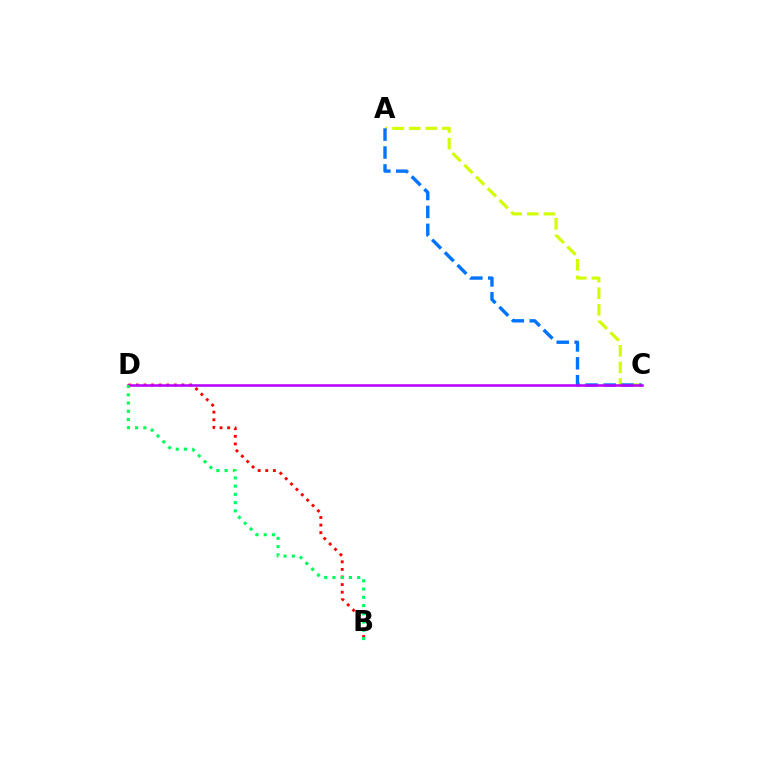{('B', 'D'): [{'color': '#ff0000', 'line_style': 'dotted', 'thickness': 2.06}, {'color': '#00ff5c', 'line_style': 'dotted', 'thickness': 2.24}], ('A', 'C'): [{'color': '#d1ff00', 'line_style': 'dashed', 'thickness': 2.26}, {'color': '#0074ff', 'line_style': 'dashed', 'thickness': 2.44}], ('C', 'D'): [{'color': '#b900ff', 'line_style': 'solid', 'thickness': 1.82}]}